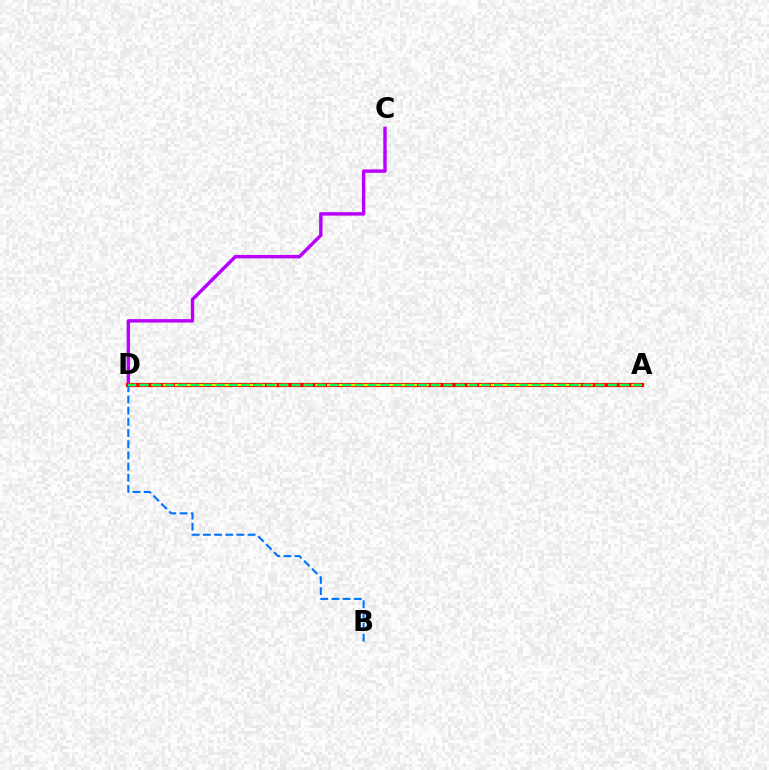{('C', 'D'): [{'color': '#b900ff', 'line_style': 'solid', 'thickness': 2.46}], ('A', 'D'): [{'color': '#ff0000', 'line_style': 'solid', 'thickness': 3.0}, {'color': '#d1ff00', 'line_style': 'dashed', 'thickness': 1.59}, {'color': '#00ff5c', 'line_style': 'dashed', 'thickness': 1.72}], ('B', 'D'): [{'color': '#0074ff', 'line_style': 'dashed', 'thickness': 1.52}]}